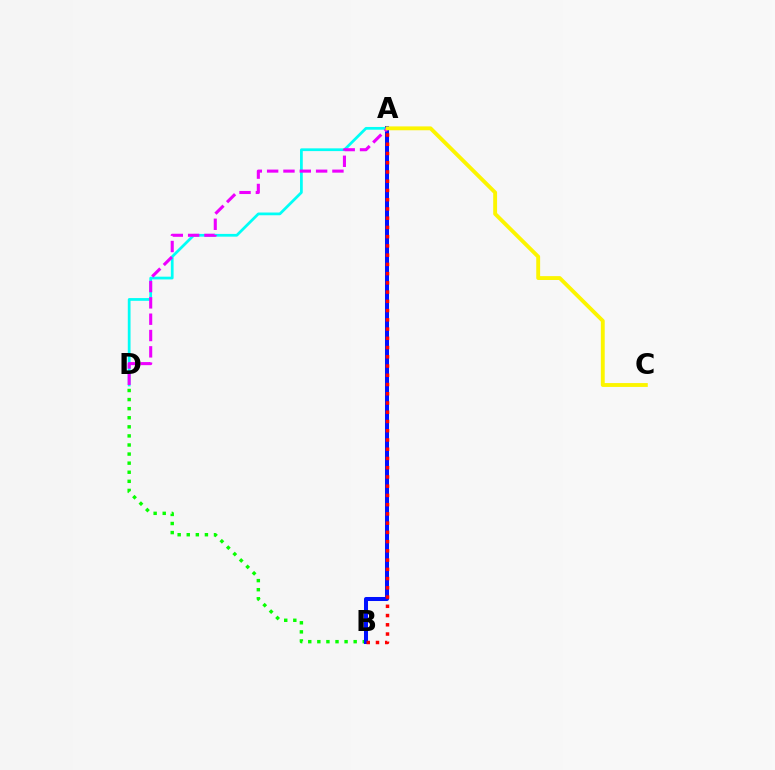{('B', 'D'): [{'color': '#08ff00', 'line_style': 'dotted', 'thickness': 2.47}], ('A', 'D'): [{'color': '#00fff6', 'line_style': 'solid', 'thickness': 1.98}, {'color': '#ee00ff', 'line_style': 'dashed', 'thickness': 2.22}], ('A', 'B'): [{'color': '#0010ff', 'line_style': 'solid', 'thickness': 2.9}, {'color': '#ff0000', 'line_style': 'dotted', 'thickness': 2.51}], ('A', 'C'): [{'color': '#fcf500', 'line_style': 'solid', 'thickness': 2.79}]}